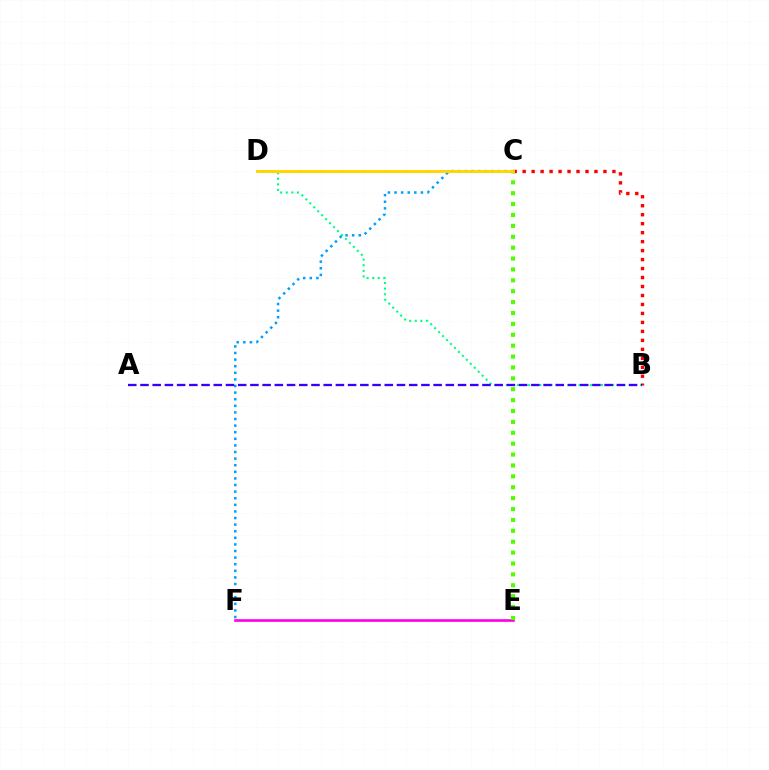{('B', 'C'): [{'color': '#ff0000', 'line_style': 'dotted', 'thickness': 2.44}], ('B', 'D'): [{'color': '#00ff86', 'line_style': 'dotted', 'thickness': 1.52}], ('E', 'F'): [{'color': '#ff00ed', 'line_style': 'solid', 'thickness': 1.92}], ('C', 'F'): [{'color': '#009eff', 'line_style': 'dotted', 'thickness': 1.79}], ('C', 'E'): [{'color': '#4fff00', 'line_style': 'dotted', 'thickness': 2.96}], ('A', 'B'): [{'color': '#3700ff', 'line_style': 'dashed', 'thickness': 1.66}], ('C', 'D'): [{'color': '#ffd500', 'line_style': 'solid', 'thickness': 2.07}]}